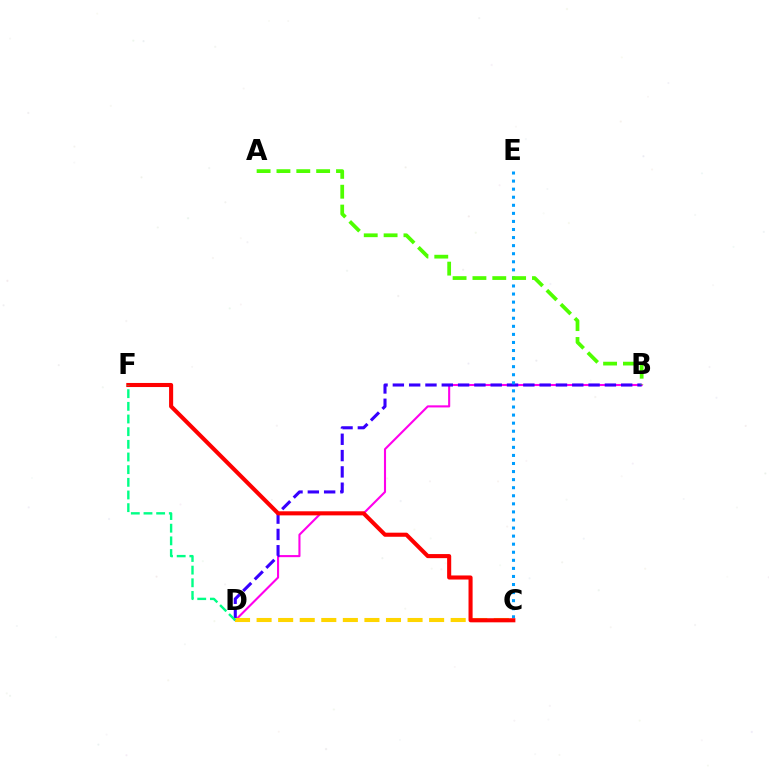{('B', 'D'): [{'color': '#ff00ed', 'line_style': 'solid', 'thickness': 1.52}, {'color': '#3700ff', 'line_style': 'dashed', 'thickness': 2.22}], ('C', 'E'): [{'color': '#009eff', 'line_style': 'dotted', 'thickness': 2.19}], ('C', 'D'): [{'color': '#ffd500', 'line_style': 'dashed', 'thickness': 2.93}], ('C', 'F'): [{'color': '#ff0000', 'line_style': 'solid', 'thickness': 2.94}], ('A', 'B'): [{'color': '#4fff00', 'line_style': 'dashed', 'thickness': 2.7}], ('D', 'F'): [{'color': '#00ff86', 'line_style': 'dashed', 'thickness': 1.72}]}